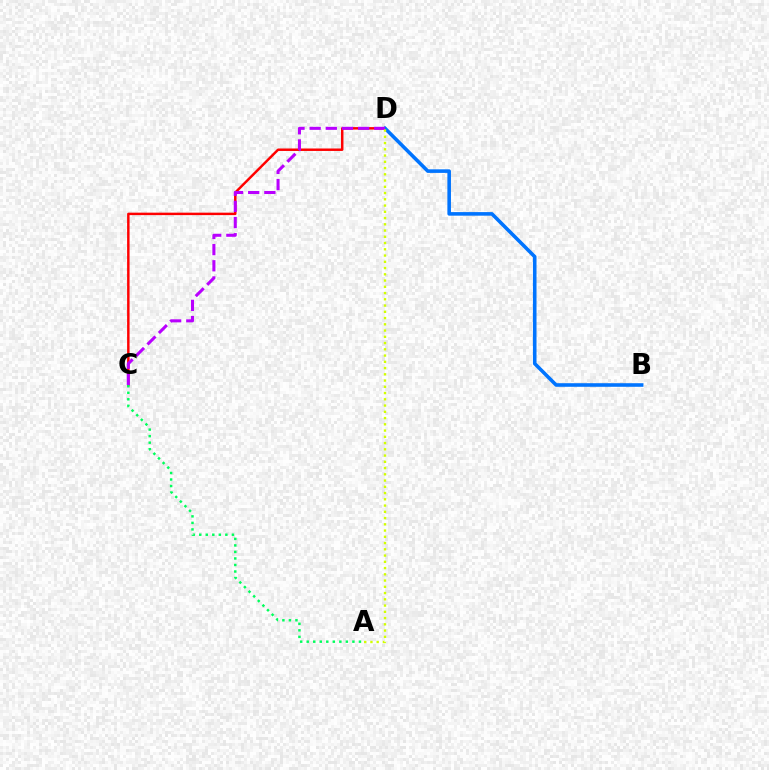{('C', 'D'): [{'color': '#ff0000', 'line_style': 'solid', 'thickness': 1.77}, {'color': '#b900ff', 'line_style': 'dashed', 'thickness': 2.19}], ('B', 'D'): [{'color': '#0074ff', 'line_style': 'solid', 'thickness': 2.58}], ('A', 'C'): [{'color': '#00ff5c', 'line_style': 'dotted', 'thickness': 1.77}], ('A', 'D'): [{'color': '#d1ff00', 'line_style': 'dotted', 'thickness': 1.7}]}